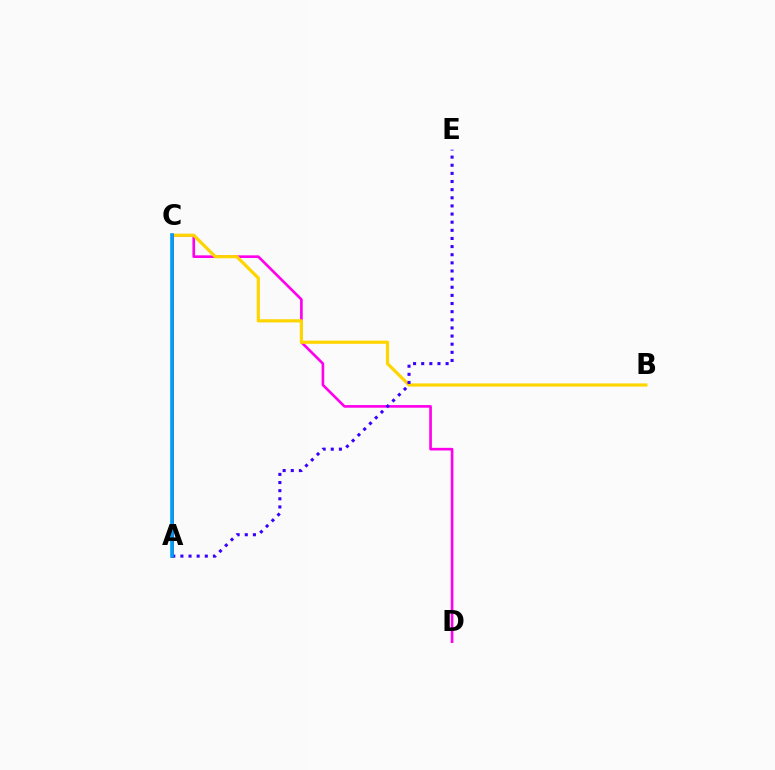{('A', 'C'): [{'color': '#00ff86', 'line_style': 'dotted', 'thickness': 1.79}, {'color': '#4fff00', 'line_style': 'solid', 'thickness': 2.05}, {'color': '#ff0000', 'line_style': 'solid', 'thickness': 2.05}, {'color': '#009eff', 'line_style': 'solid', 'thickness': 2.61}], ('C', 'D'): [{'color': '#ff00ed', 'line_style': 'solid', 'thickness': 1.91}], ('B', 'C'): [{'color': '#ffd500', 'line_style': 'solid', 'thickness': 2.3}], ('A', 'E'): [{'color': '#3700ff', 'line_style': 'dotted', 'thickness': 2.21}]}